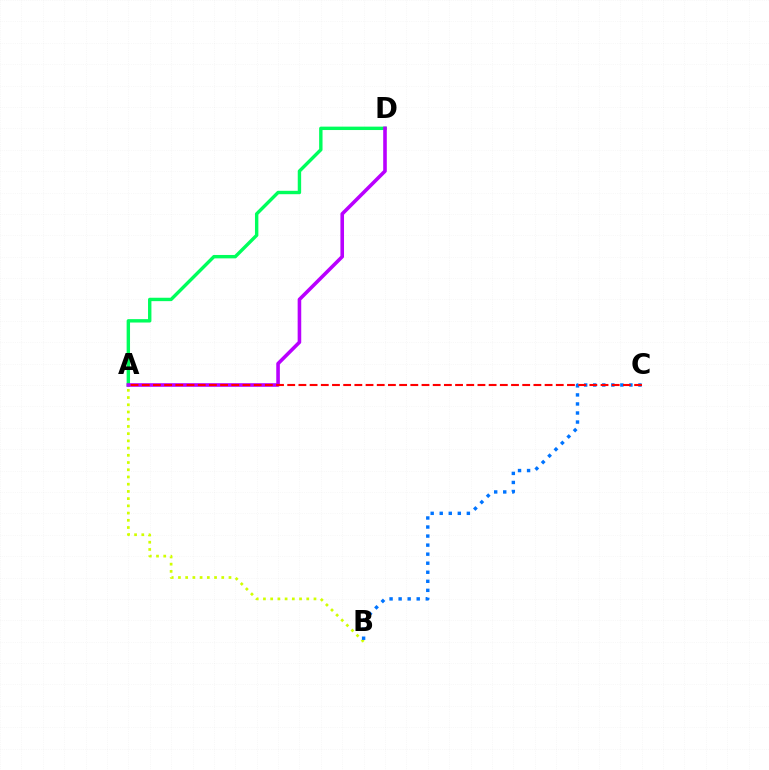{('A', 'D'): [{'color': '#00ff5c', 'line_style': 'solid', 'thickness': 2.45}, {'color': '#b900ff', 'line_style': 'solid', 'thickness': 2.59}], ('A', 'B'): [{'color': '#d1ff00', 'line_style': 'dotted', 'thickness': 1.96}], ('B', 'C'): [{'color': '#0074ff', 'line_style': 'dotted', 'thickness': 2.46}], ('A', 'C'): [{'color': '#ff0000', 'line_style': 'dashed', 'thickness': 1.52}]}